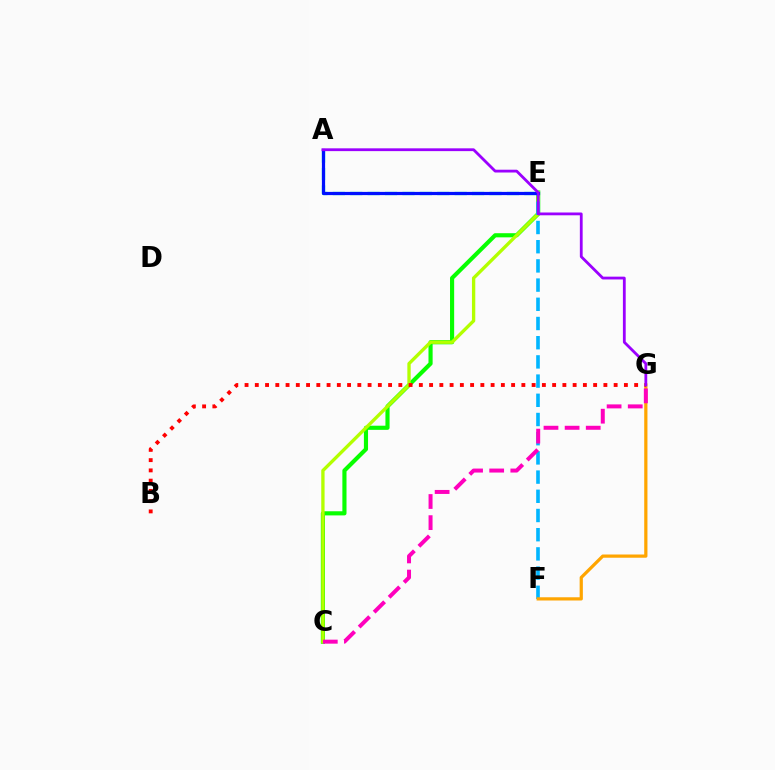{('C', 'E'): [{'color': '#08ff00', 'line_style': 'solid', 'thickness': 2.98}, {'color': '#b3ff00', 'line_style': 'solid', 'thickness': 2.4}], ('E', 'F'): [{'color': '#00b5ff', 'line_style': 'dashed', 'thickness': 2.61}], ('F', 'G'): [{'color': '#ffa500', 'line_style': 'solid', 'thickness': 2.32}], ('C', 'G'): [{'color': '#ff00bd', 'line_style': 'dashed', 'thickness': 2.87}], ('B', 'G'): [{'color': '#ff0000', 'line_style': 'dotted', 'thickness': 2.79}], ('A', 'E'): [{'color': '#00ff9d', 'line_style': 'dashed', 'thickness': 2.37}, {'color': '#0010ff', 'line_style': 'solid', 'thickness': 2.31}], ('A', 'G'): [{'color': '#9b00ff', 'line_style': 'solid', 'thickness': 2.01}]}